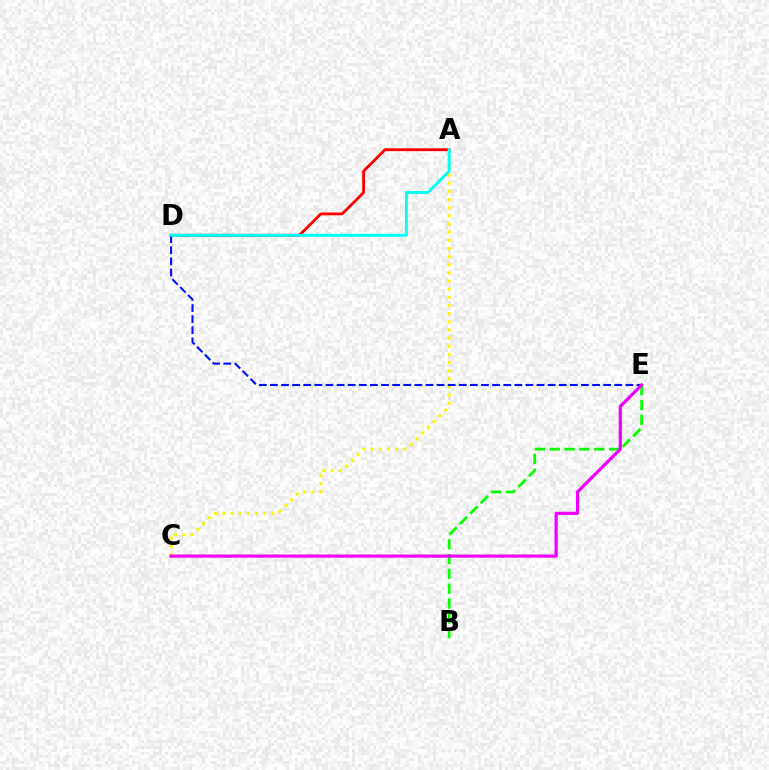{('B', 'E'): [{'color': '#08ff00', 'line_style': 'dashed', 'thickness': 2.01}], ('A', 'C'): [{'color': '#fcf500', 'line_style': 'dotted', 'thickness': 2.21}], ('A', 'D'): [{'color': '#ff0000', 'line_style': 'solid', 'thickness': 2.02}, {'color': '#00fff6', 'line_style': 'solid', 'thickness': 2.1}], ('D', 'E'): [{'color': '#0010ff', 'line_style': 'dashed', 'thickness': 1.51}], ('C', 'E'): [{'color': '#ee00ff', 'line_style': 'solid', 'thickness': 2.31}]}